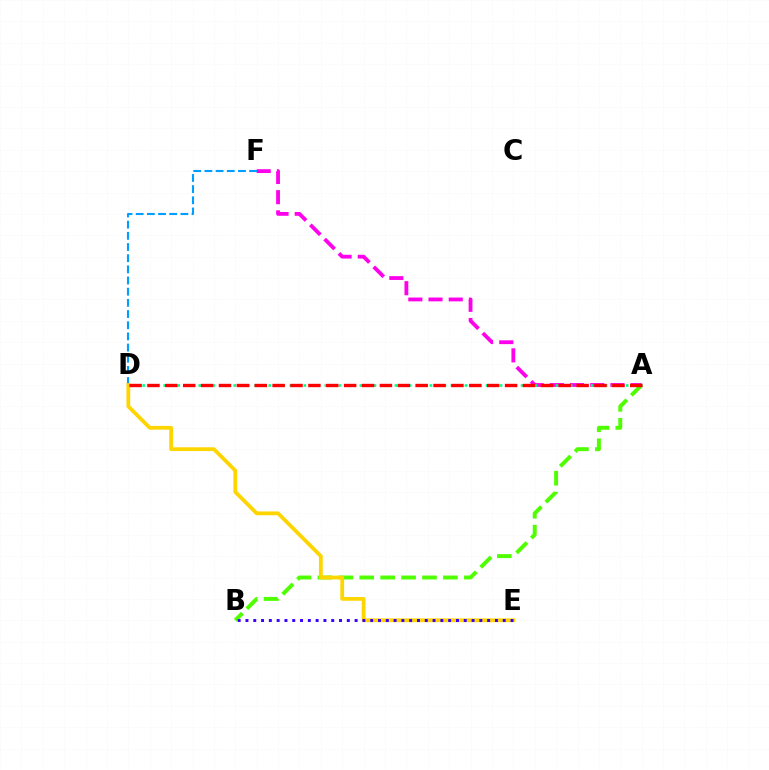{('A', 'F'): [{'color': '#ff00ed', 'line_style': 'dashed', 'thickness': 2.74}], ('A', 'B'): [{'color': '#4fff00', 'line_style': 'dashed', 'thickness': 2.84}], ('D', 'F'): [{'color': '#009eff', 'line_style': 'dashed', 'thickness': 1.52}], ('A', 'D'): [{'color': '#00ff86', 'line_style': 'dotted', 'thickness': 1.9}, {'color': '#ff0000', 'line_style': 'dashed', 'thickness': 2.43}], ('D', 'E'): [{'color': '#ffd500', 'line_style': 'solid', 'thickness': 2.72}], ('B', 'E'): [{'color': '#3700ff', 'line_style': 'dotted', 'thickness': 2.12}]}